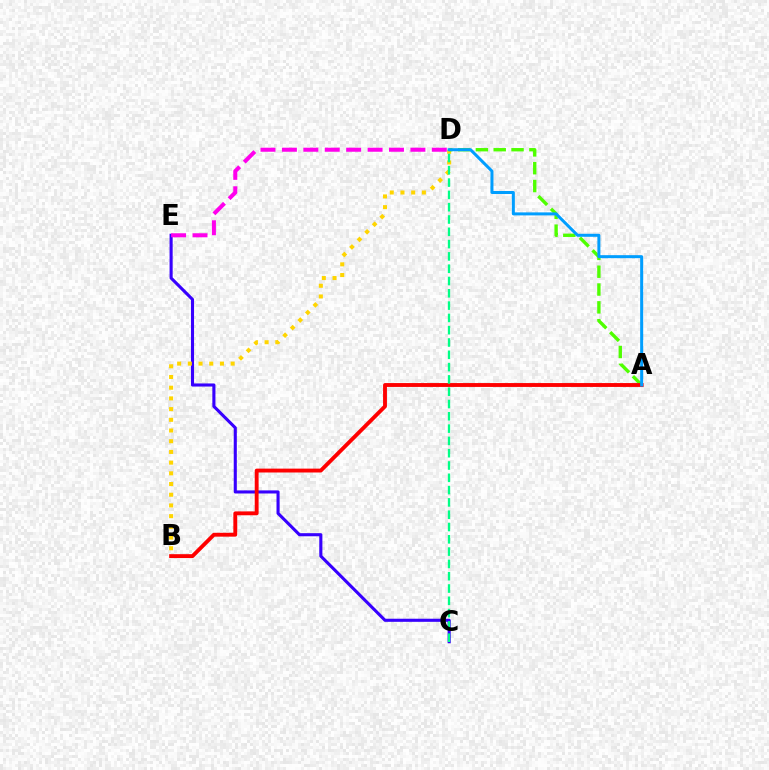{('C', 'E'): [{'color': '#3700ff', 'line_style': 'solid', 'thickness': 2.23}], ('B', 'D'): [{'color': '#ffd500', 'line_style': 'dotted', 'thickness': 2.91}], ('A', 'D'): [{'color': '#4fff00', 'line_style': 'dashed', 'thickness': 2.42}, {'color': '#009eff', 'line_style': 'solid', 'thickness': 2.17}], ('A', 'B'): [{'color': '#ff0000', 'line_style': 'solid', 'thickness': 2.79}], ('D', 'E'): [{'color': '#ff00ed', 'line_style': 'dashed', 'thickness': 2.91}], ('C', 'D'): [{'color': '#00ff86', 'line_style': 'dashed', 'thickness': 1.67}]}